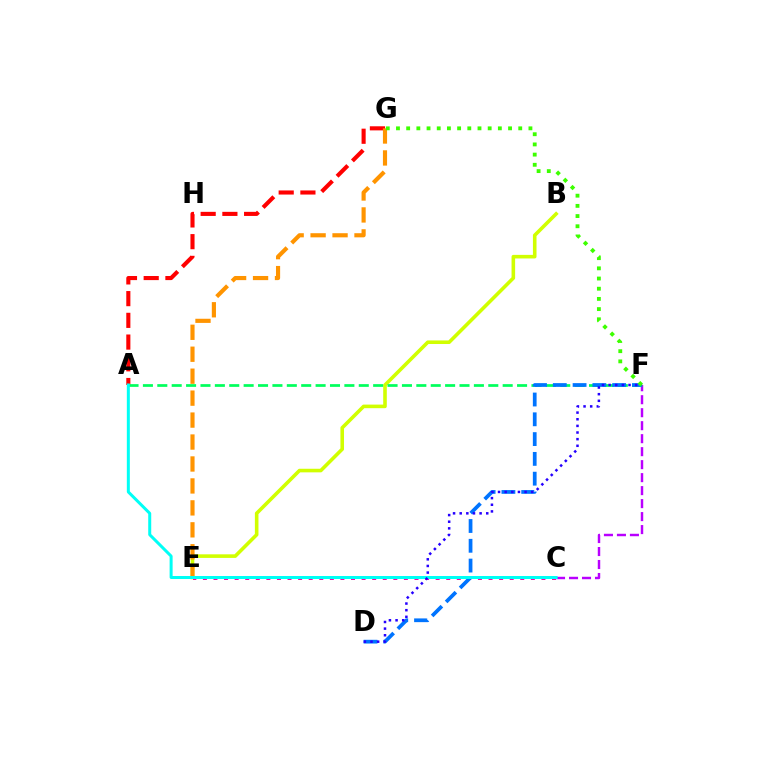{('C', 'F'): [{'color': '#b900ff', 'line_style': 'dashed', 'thickness': 1.76}], ('A', 'G'): [{'color': '#ff0000', 'line_style': 'dashed', 'thickness': 2.95}], ('B', 'E'): [{'color': '#d1ff00', 'line_style': 'solid', 'thickness': 2.59}], ('C', 'E'): [{'color': '#ff00ac', 'line_style': 'dotted', 'thickness': 2.87}], ('A', 'F'): [{'color': '#00ff5c', 'line_style': 'dashed', 'thickness': 1.95}], ('D', 'F'): [{'color': '#0074ff', 'line_style': 'dashed', 'thickness': 2.69}, {'color': '#2500ff', 'line_style': 'dotted', 'thickness': 1.8}], ('E', 'G'): [{'color': '#ff9400', 'line_style': 'dashed', 'thickness': 2.98}], ('F', 'G'): [{'color': '#3dff00', 'line_style': 'dotted', 'thickness': 2.77}], ('A', 'C'): [{'color': '#00fff6', 'line_style': 'solid', 'thickness': 2.16}]}